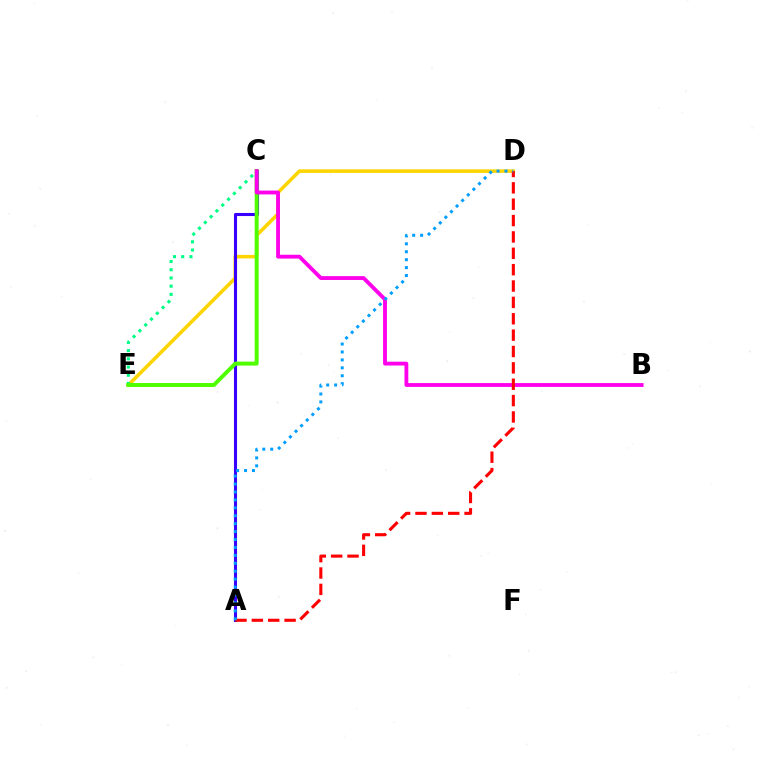{('D', 'E'): [{'color': '#ffd500', 'line_style': 'solid', 'thickness': 2.55}], ('C', 'E'): [{'color': '#00ff86', 'line_style': 'dotted', 'thickness': 2.23}, {'color': '#4fff00', 'line_style': 'solid', 'thickness': 2.85}], ('A', 'C'): [{'color': '#3700ff', 'line_style': 'solid', 'thickness': 2.21}], ('B', 'C'): [{'color': '#ff00ed', 'line_style': 'solid', 'thickness': 2.76}], ('A', 'D'): [{'color': '#ff0000', 'line_style': 'dashed', 'thickness': 2.22}, {'color': '#009eff', 'line_style': 'dotted', 'thickness': 2.15}]}